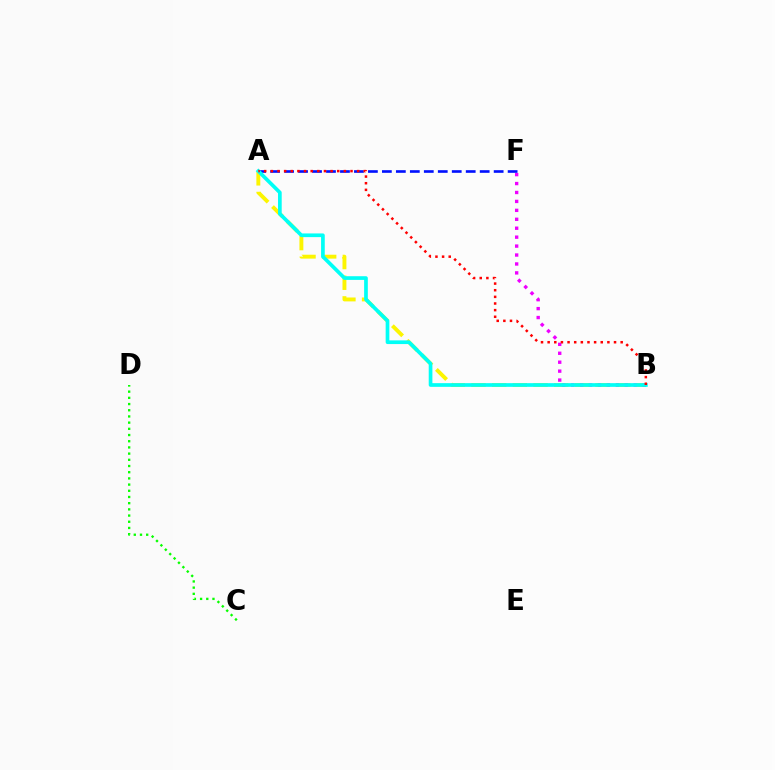{('A', 'B'): [{'color': '#fcf500', 'line_style': 'dashed', 'thickness': 2.81}, {'color': '#00fff6', 'line_style': 'solid', 'thickness': 2.66}, {'color': '#ff0000', 'line_style': 'dotted', 'thickness': 1.8}], ('B', 'F'): [{'color': '#ee00ff', 'line_style': 'dotted', 'thickness': 2.43}], ('A', 'F'): [{'color': '#0010ff', 'line_style': 'dashed', 'thickness': 1.9}], ('C', 'D'): [{'color': '#08ff00', 'line_style': 'dotted', 'thickness': 1.68}]}